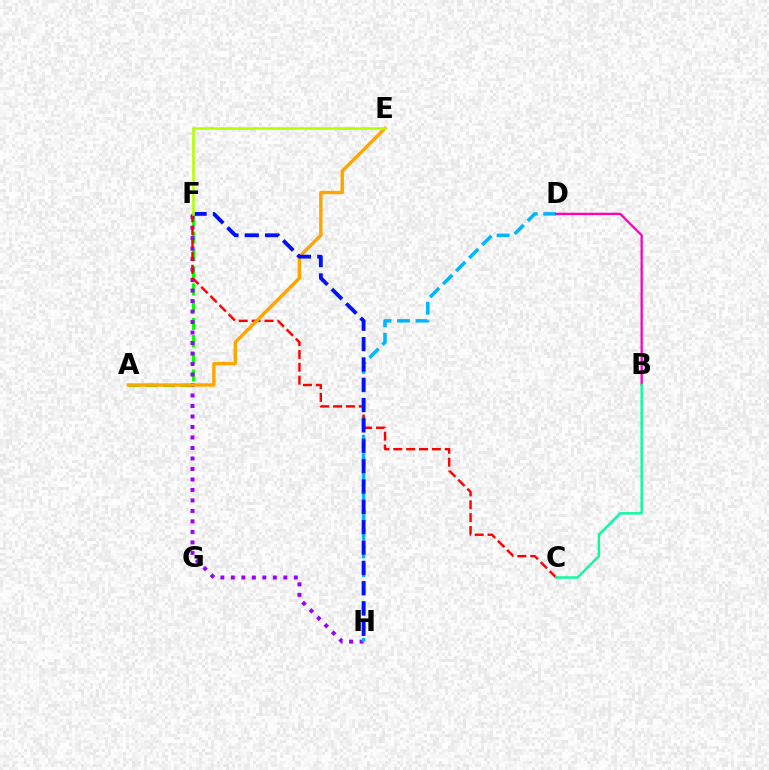{('A', 'F'): [{'color': '#08ff00', 'line_style': 'dashed', 'thickness': 2.34}], ('F', 'H'): [{'color': '#9b00ff', 'line_style': 'dotted', 'thickness': 2.85}, {'color': '#0010ff', 'line_style': 'dashed', 'thickness': 2.76}], ('D', 'H'): [{'color': '#00b5ff', 'line_style': 'dashed', 'thickness': 2.51}], ('B', 'D'): [{'color': '#ff00bd', 'line_style': 'solid', 'thickness': 1.67}], ('C', 'F'): [{'color': '#ff0000', 'line_style': 'dashed', 'thickness': 1.75}], ('B', 'C'): [{'color': '#00ff9d', 'line_style': 'solid', 'thickness': 1.73}], ('A', 'E'): [{'color': '#ffa500', 'line_style': 'solid', 'thickness': 2.44}], ('E', 'F'): [{'color': '#b3ff00', 'line_style': 'solid', 'thickness': 1.85}]}